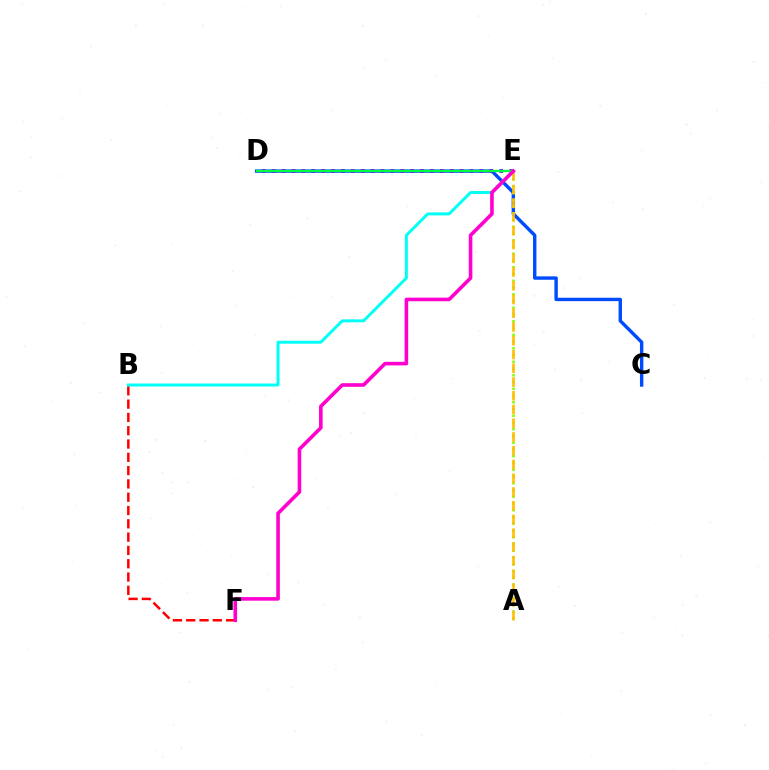{('C', 'D'): [{'color': '#004bff', 'line_style': 'solid', 'thickness': 2.45}], ('B', 'F'): [{'color': '#ff0000', 'line_style': 'dashed', 'thickness': 1.81}], ('D', 'E'): [{'color': '#7200ff', 'line_style': 'dotted', 'thickness': 2.69}, {'color': '#00ff39', 'line_style': 'solid', 'thickness': 1.66}], ('A', 'E'): [{'color': '#84ff00', 'line_style': 'dotted', 'thickness': 1.83}, {'color': '#ffbd00', 'line_style': 'dashed', 'thickness': 1.87}], ('B', 'E'): [{'color': '#00fff6', 'line_style': 'solid', 'thickness': 2.13}], ('E', 'F'): [{'color': '#ff00cf', 'line_style': 'solid', 'thickness': 2.59}]}